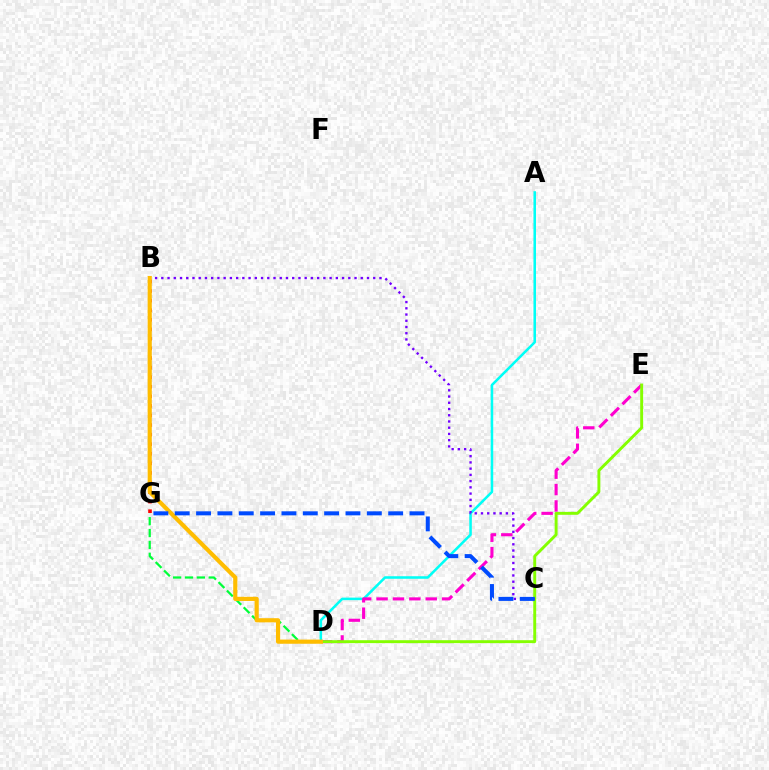{('B', 'G'): [{'color': '#ff0000', 'line_style': 'dotted', 'thickness': 2.6}], ('D', 'G'): [{'color': '#00ff39', 'line_style': 'dashed', 'thickness': 1.61}], ('A', 'D'): [{'color': '#00fff6', 'line_style': 'solid', 'thickness': 1.83}], ('D', 'E'): [{'color': '#ff00cf', 'line_style': 'dashed', 'thickness': 2.23}, {'color': '#84ff00', 'line_style': 'solid', 'thickness': 2.1}], ('B', 'C'): [{'color': '#7200ff', 'line_style': 'dotted', 'thickness': 1.69}], ('B', 'D'): [{'color': '#ffbd00', 'line_style': 'solid', 'thickness': 3.0}], ('C', 'G'): [{'color': '#004bff', 'line_style': 'dashed', 'thickness': 2.9}]}